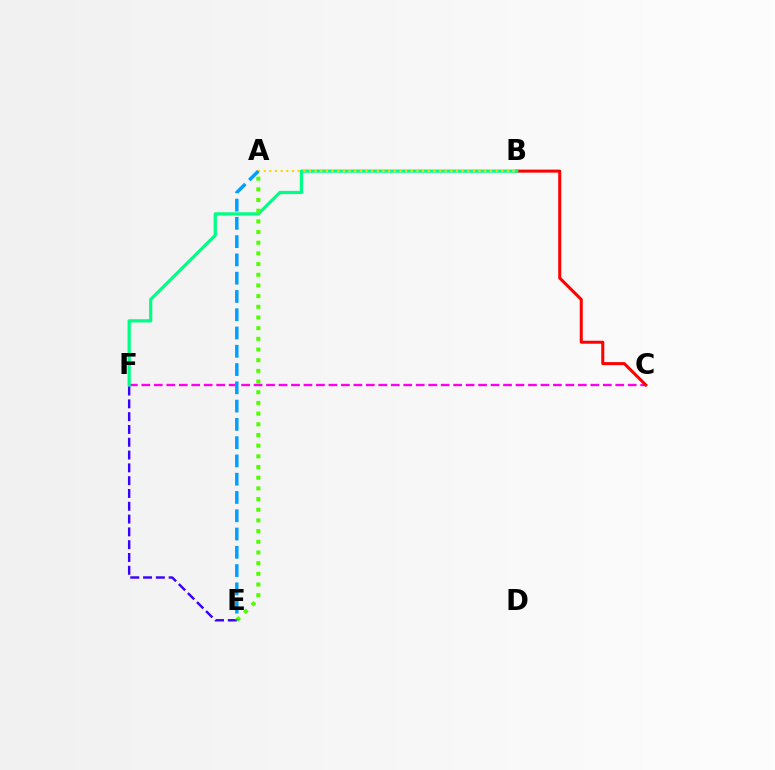{('C', 'F'): [{'color': '#ff00ed', 'line_style': 'dashed', 'thickness': 1.69}], ('B', 'C'): [{'color': '#ff0000', 'line_style': 'solid', 'thickness': 2.17}], ('B', 'F'): [{'color': '#00ff86', 'line_style': 'solid', 'thickness': 2.33}], ('A', 'B'): [{'color': '#ffd500', 'line_style': 'dotted', 'thickness': 1.54}], ('A', 'E'): [{'color': '#4fff00', 'line_style': 'dotted', 'thickness': 2.9}, {'color': '#009eff', 'line_style': 'dashed', 'thickness': 2.48}], ('E', 'F'): [{'color': '#3700ff', 'line_style': 'dashed', 'thickness': 1.74}]}